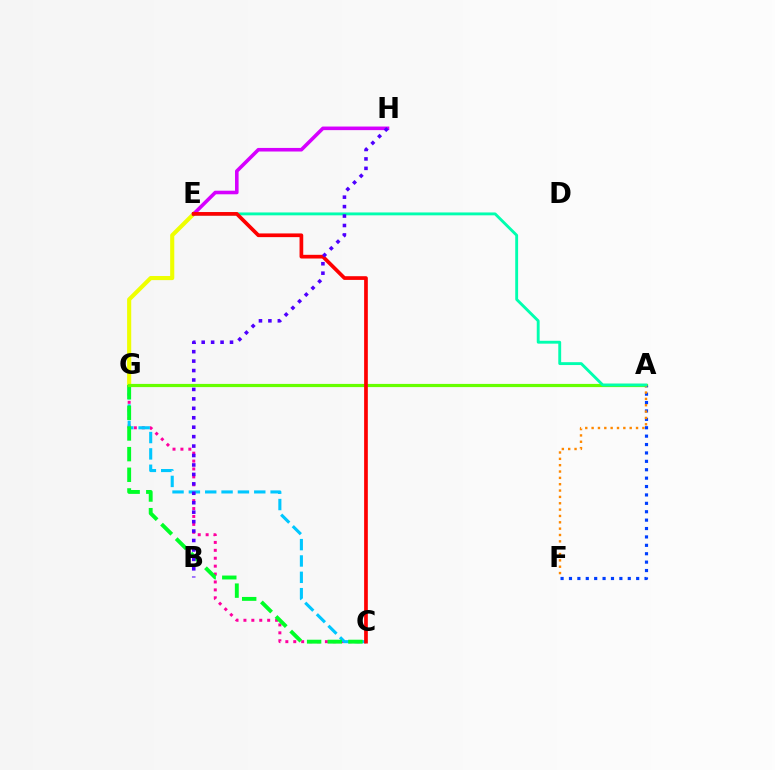{('C', 'G'): [{'color': '#ff00a0', 'line_style': 'dotted', 'thickness': 2.15}, {'color': '#00c7ff', 'line_style': 'dashed', 'thickness': 2.22}, {'color': '#00ff27', 'line_style': 'dashed', 'thickness': 2.8}], ('E', 'G'): [{'color': '#eeff00', 'line_style': 'solid', 'thickness': 2.97}], ('A', 'G'): [{'color': '#66ff00', 'line_style': 'solid', 'thickness': 2.29}], ('E', 'H'): [{'color': '#d600ff', 'line_style': 'solid', 'thickness': 2.58}], ('A', 'F'): [{'color': '#003fff', 'line_style': 'dotted', 'thickness': 2.28}, {'color': '#ff8800', 'line_style': 'dotted', 'thickness': 1.72}], ('A', 'E'): [{'color': '#00ffaf', 'line_style': 'solid', 'thickness': 2.07}], ('C', 'E'): [{'color': '#ff0000', 'line_style': 'solid', 'thickness': 2.67}], ('B', 'H'): [{'color': '#4f00ff', 'line_style': 'dotted', 'thickness': 2.57}]}